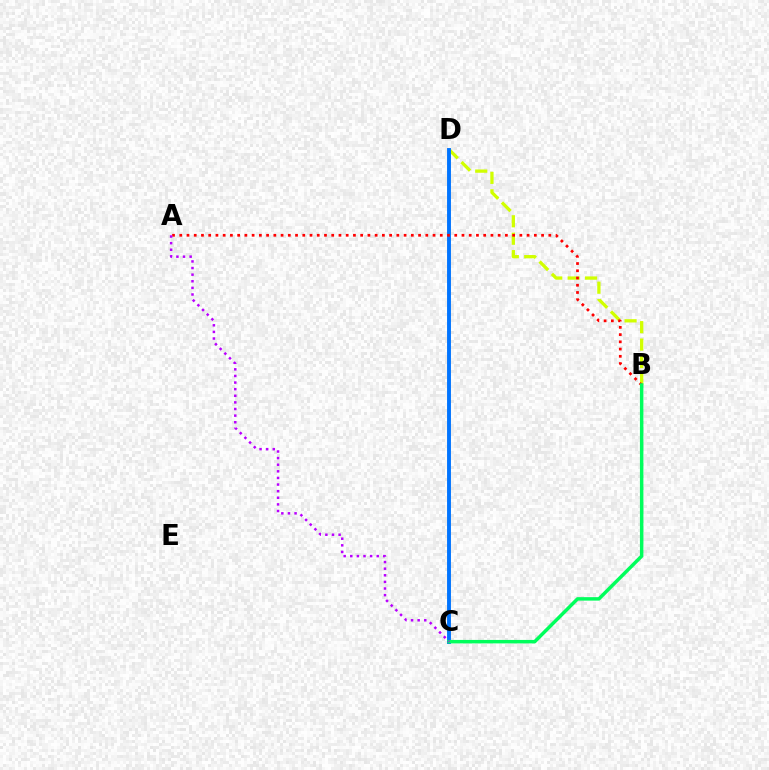{('B', 'D'): [{'color': '#d1ff00', 'line_style': 'dashed', 'thickness': 2.37}], ('C', 'D'): [{'color': '#0074ff', 'line_style': 'solid', 'thickness': 2.8}], ('A', 'B'): [{'color': '#ff0000', 'line_style': 'dotted', 'thickness': 1.97}], ('B', 'C'): [{'color': '#00ff5c', 'line_style': 'solid', 'thickness': 2.5}], ('A', 'C'): [{'color': '#b900ff', 'line_style': 'dotted', 'thickness': 1.8}]}